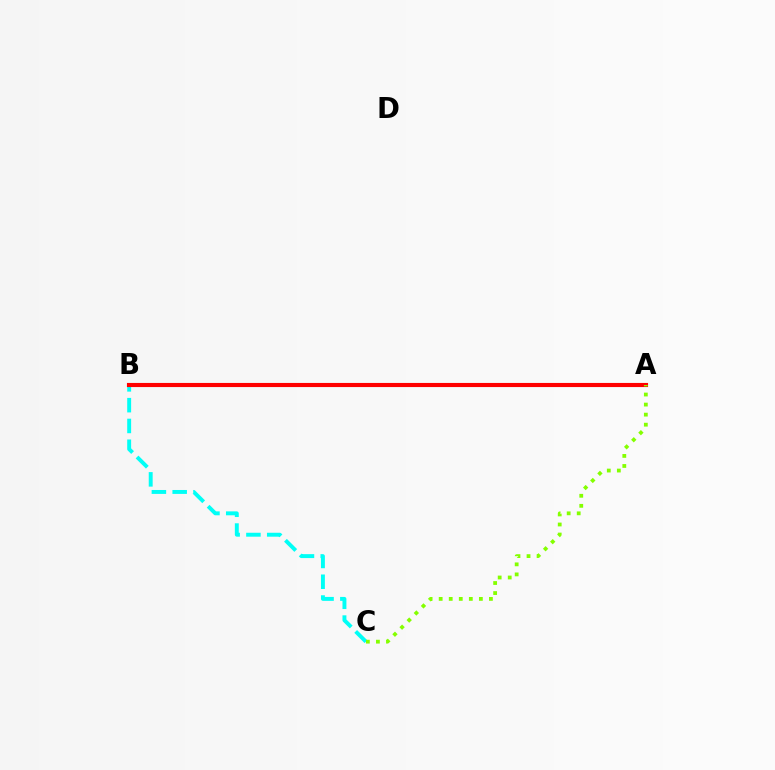{('B', 'C'): [{'color': '#00fff6', 'line_style': 'dashed', 'thickness': 2.82}], ('A', 'B'): [{'color': '#7200ff', 'line_style': 'dashed', 'thickness': 1.97}, {'color': '#ff0000', 'line_style': 'solid', 'thickness': 2.96}], ('A', 'C'): [{'color': '#84ff00', 'line_style': 'dotted', 'thickness': 2.73}]}